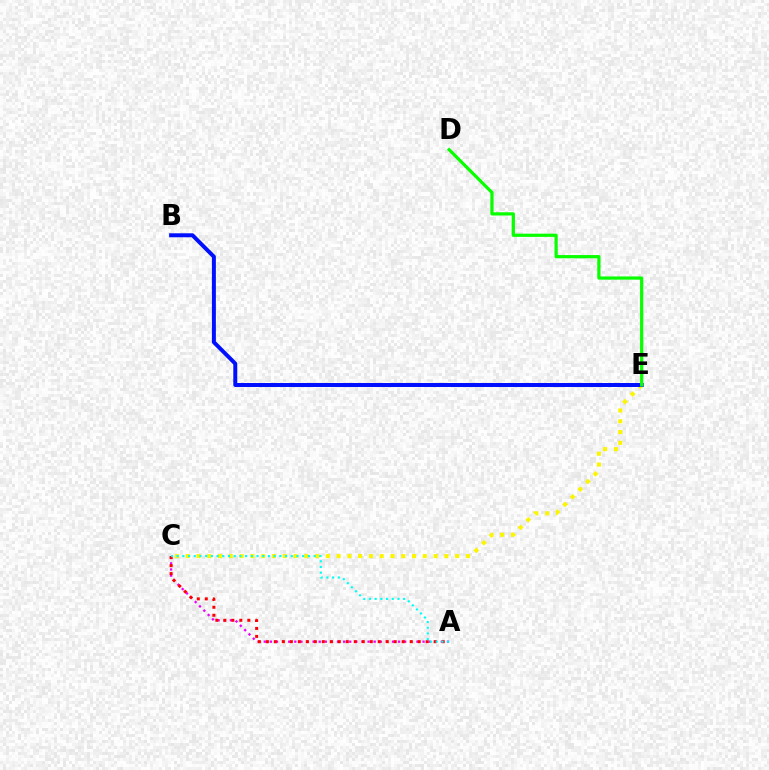{('A', 'C'): [{'color': '#ee00ff', 'line_style': 'dotted', 'thickness': 1.66}, {'color': '#ff0000', 'line_style': 'dotted', 'thickness': 2.17}, {'color': '#00fff6', 'line_style': 'dotted', 'thickness': 1.55}], ('C', 'E'): [{'color': '#fcf500', 'line_style': 'dotted', 'thickness': 2.93}], ('B', 'E'): [{'color': '#0010ff', 'line_style': 'solid', 'thickness': 2.86}], ('D', 'E'): [{'color': '#08ff00', 'line_style': 'solid', 'thickness': 2.32}]}